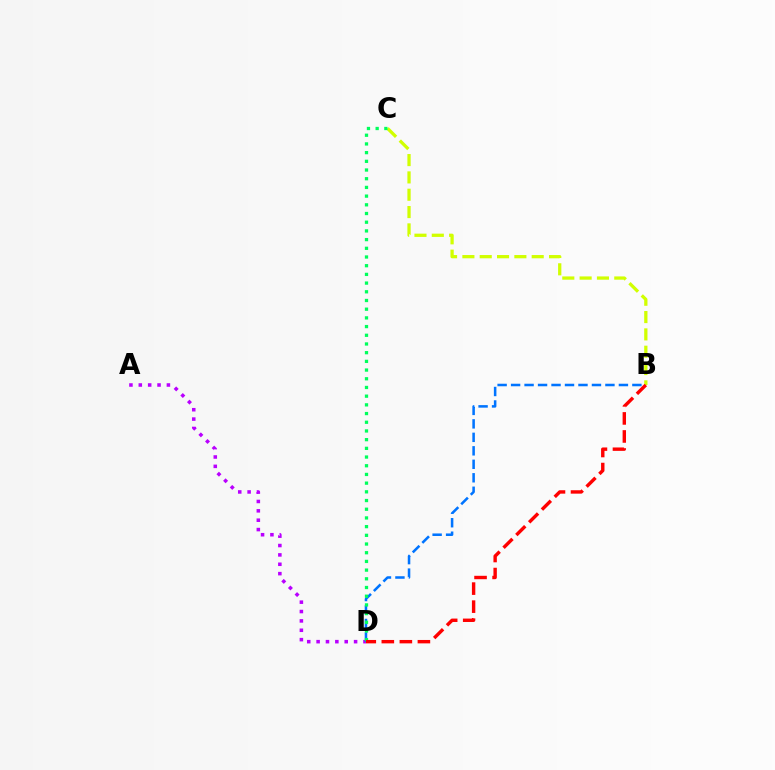{('A', 'D'): [{'color': '#b900ff', 'line_style': 'dotted', 'thickness': 2.55}], ('B', 'D'): [{'color': '#0074ff', 'line_style': 'dashed', 'thickness': 1.83}, {'color': '#ff0000', 'line_style': 'dashed', 'thickness': 2.45}], ('B', 'C'): [{'color': '#d1ff00', 'line_style': 'dashed', 'thickness': 2.35}], ('C', 'D'): [{'color': '#00ff5c', 'line_style': 'dotted', 'thickness': 2.36}]}